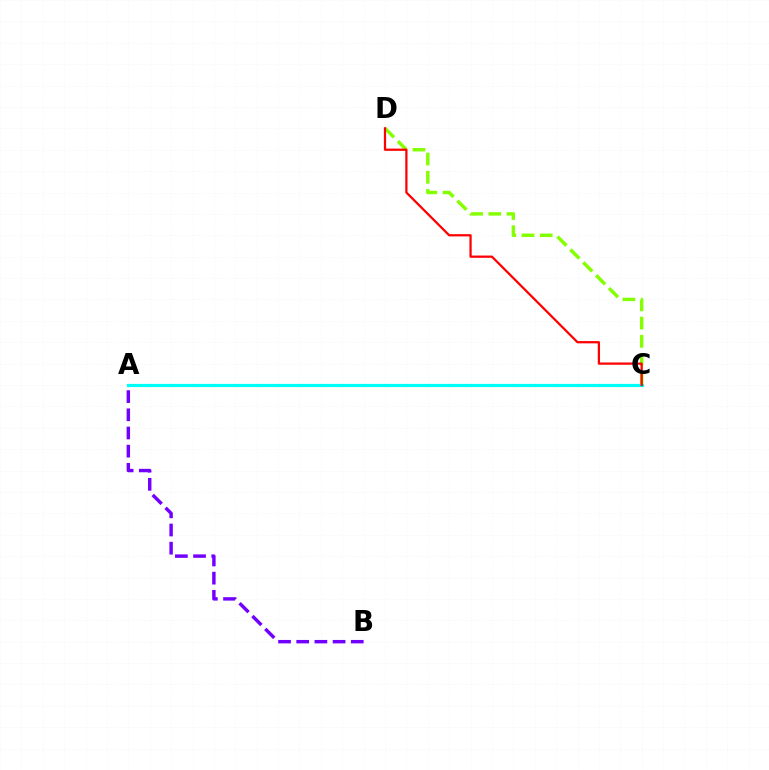{('A', 'C'): [{'color': '#00fff6', 'line_style': 'solid', 'thickness': 2.3}], ('C', 'D'): [{'color': '#84ff00', 'line_style': 'dashed', 'thickness': 2.47}, {'color': '#ff0000', 'line_style': 'solid', 'thickness': 1.62}], ('A', 'B'): [{'color': '#7200ff', 'line_style': 'dashed', 'thickness': 2.47}]}